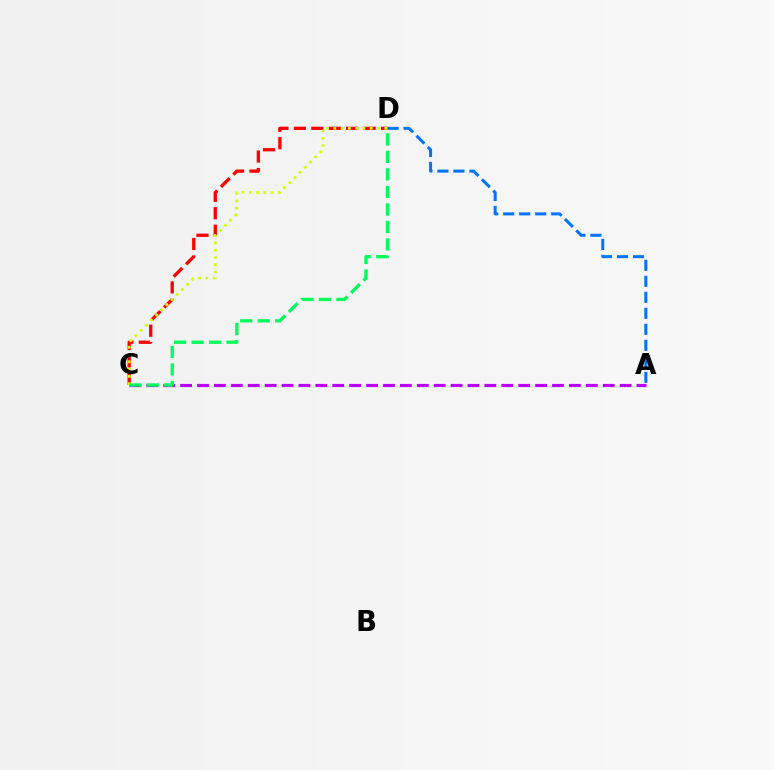{('A', 'C'): [{'color': '#b900ff', 'line_style': 'dashed', 'thickness': 2.3}], ('C', 'D'): [{'color': '#ff0000', 'line_style': 'dashed', 'thickness': 2.37}, {'color': '#d1ff00', 'line_style': 'dotted', 'thickness': 1.98}, {'color': '#00ff5c', 'line_style': 'dashed', 'thickness': 2.38}], ('A', 'D'): [{'color': '#0074ff', 'line_style': 'dashed', 'thickness': 2.17}]}